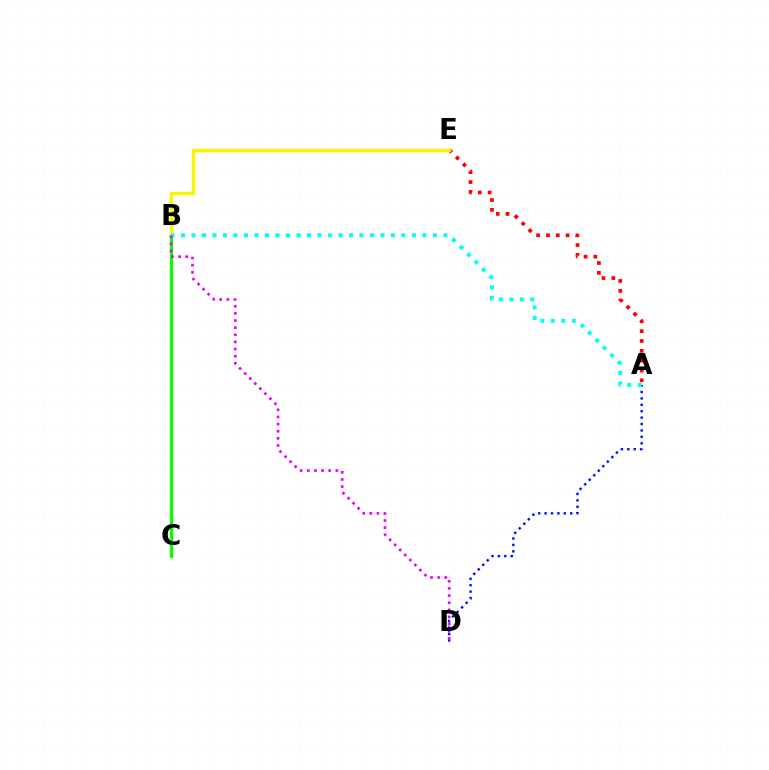{('A', 'D'): [{'color': '#0010ff', 'line_style': 'dotted', 'thickness': 1.74}], ('B', 'C'): [{'color': '#08ff00', 'line_style': 'solid', 'thickness': 2.32}], ('A', 'E'): [{'color': '#ff0000', 'line_style': 'dotted', 'thickness': 2.67}], ('B', 'E'): [{'color': '#fcf500', 'line_style': 'solid', 'thickness': 2.5}], ('A', 'B'): [{'color': '#00fff6', 'line_style': 'dotted', 'thickness': 2.85}], ('B', 'D'): [{'color': '#ee00ff', 'line_style': 'dotted', 'thickness': 1.94}]}